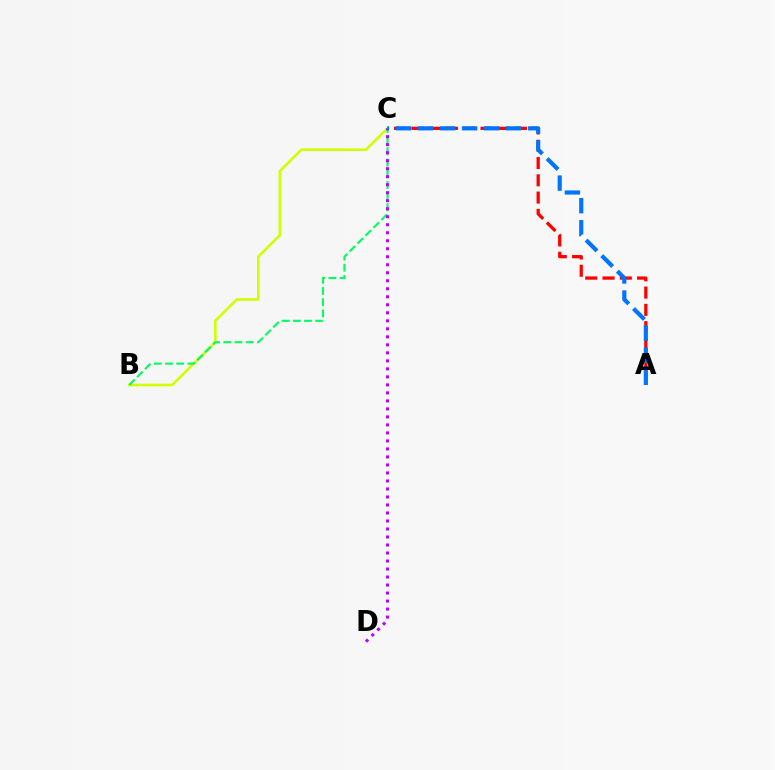{('B', 'C'): [{'color': '#d1ff00', 'line_style': 'solid', 'thickness': 1.89}, {'color': '#00ff5c', 'line_style': 'dashed', 'thickness': 1.52}], ('A', 'C'): [{'color': '#ff0000', 'line_style': 'dashed', 'thickness': 2.35}, {'color': '#0074ff', 'line_style': 'dashed', 'thickness': 3.0}], ('C', 'D'): [{'color': '#b900ff', 'line_style': 'dotted', 'thickness': 2.18}]}